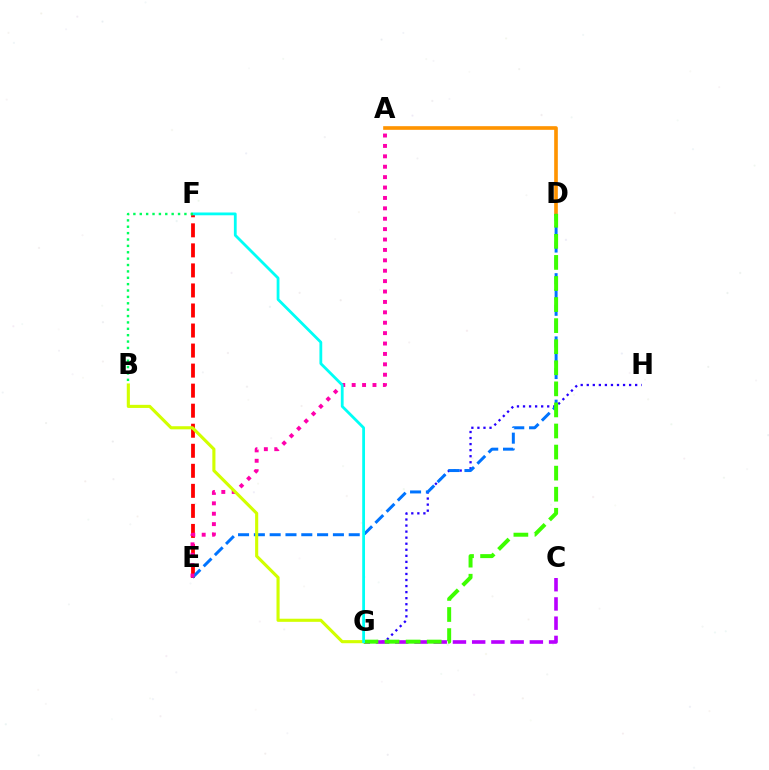{('G', 'H'): [{'color': '#2500ff', 'line_style': 'dotted', 'thickness': 1.64}], ('A', 'D'): [{'color': '#ff9400', 'line_style': 'solid', 'thickness': 2.63}], ('E', 'F'): [{'color': '#ff0000', 'line_style': 'dashed', 'thickness': 2.72}], ('C', 'G'): [{'color': '#b900ff', 'line_style': 'dashed', 'thickness': 2.61}], ('D', 'E'): [{'color': '#0074ff', 'line_style': 'dashed', 'thickness': 2.15}], ('A', 'E'): [{'color': '#ff00ac', 'line_style': 'dotted', 'thickness': 2.83}], ('B', 'G'): [{'color': '#d1ff00', 'line_style': 'solid', 'thickness': 2.24}], ('D', 'G'): [{'color': '#3dff00', 'line_style': 'dashed', 'thickness': 2.86}], ('F', 'G'): [{'color': '#00fff6', 'line_style': 'solid', 'thickness': 2.01}], ('B', 'F'): [{'color': '#00ff5c', 'line_style': 'dotted', 'thickness': 1.73}]}